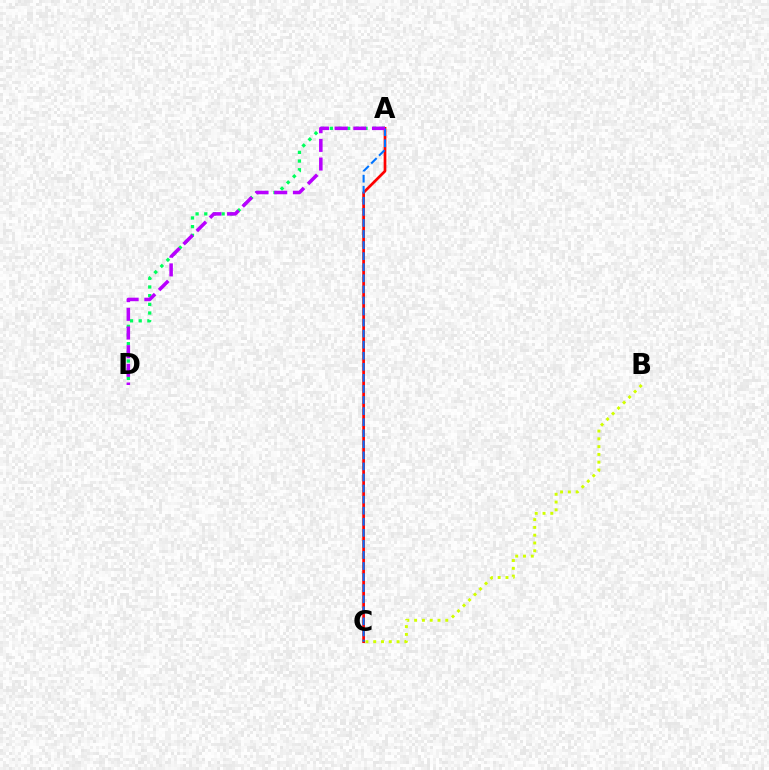{('B', 'C'): [{'color': '#d1ff00', 'line_style': 'dotted', 'thickness': 2.12}], ('A', 'D'): [{'color': '#00ff5c', 'line_style': 'dotted', 'thickness': 2.36}, {'color': '#b900ff', 'line_style': 'dashed', 'thickness': 2.54}], ('A', 'C'): [{'color': '#ff0000', 'line_style': 'solid', 'thickness': 1.95}, {'color': '#0074ff', 'line_style': 'dashed', 'thickness': 1.5}]}